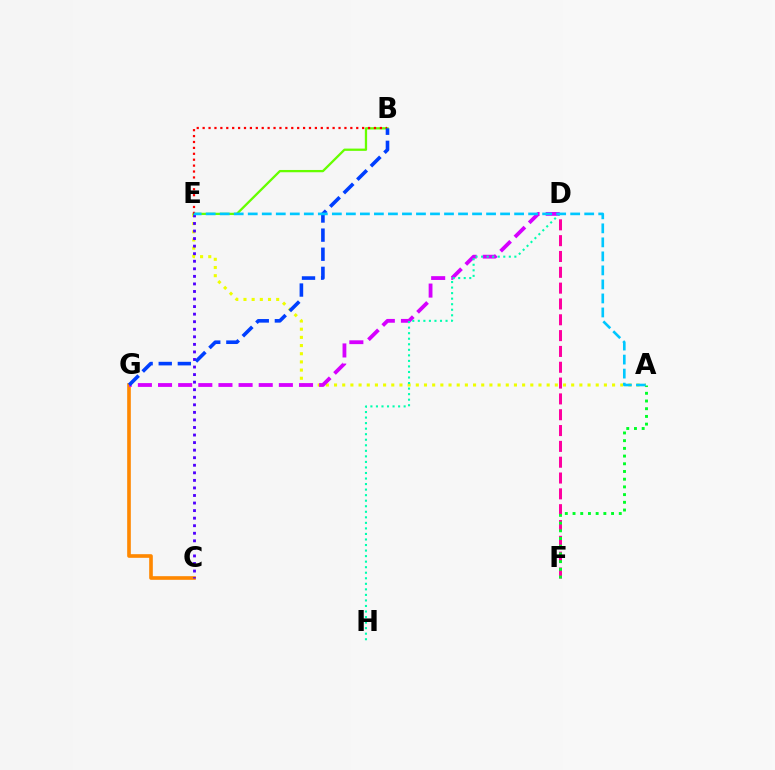{('C', 'G'): [{'color': '#ff8800', 'line_style': 'solid', 'thickness': 2.62}], ('A', 'E'): [{'color': '#eeff00', 'line_style': 'dotted', 'thickness': 2.22}, {'color': '#00c7ff', 'line_style': 'dashed', 'thickness': 1.9}], ('D', 'G'): [{'color': '#d600ff', 'line_style': 'dashed', 'thickness': 2.74}], ('D', 'F'): [{'color': '#ff00a0', 'line_style': 'dashed', 'thickness': 2.15}], ('B', 'E'): [{'color': '#66ff00', 'line_style': 'solid', 'thickness': 1.64}, {'color': '#ff0000', 'line_style': 'dotted', 'thickness': 1.61}], ('D', 'H'): [{'color': '#00ffaf', 'line_style': 'dotted', 'thickness': 1.51}], ('C', 'E'): [{'color': '#4f00ff', 'line_style': 'dotted', 'thickness': 2.05}], ('A', 'F'): [{'color': '#00ff27', 'line_style': 'dotted', 'thickness': 2.09}], ('B', 'G'): [{'color': '#003fff', 'line_style': 'dashed', 'thickness': 2.6}]}